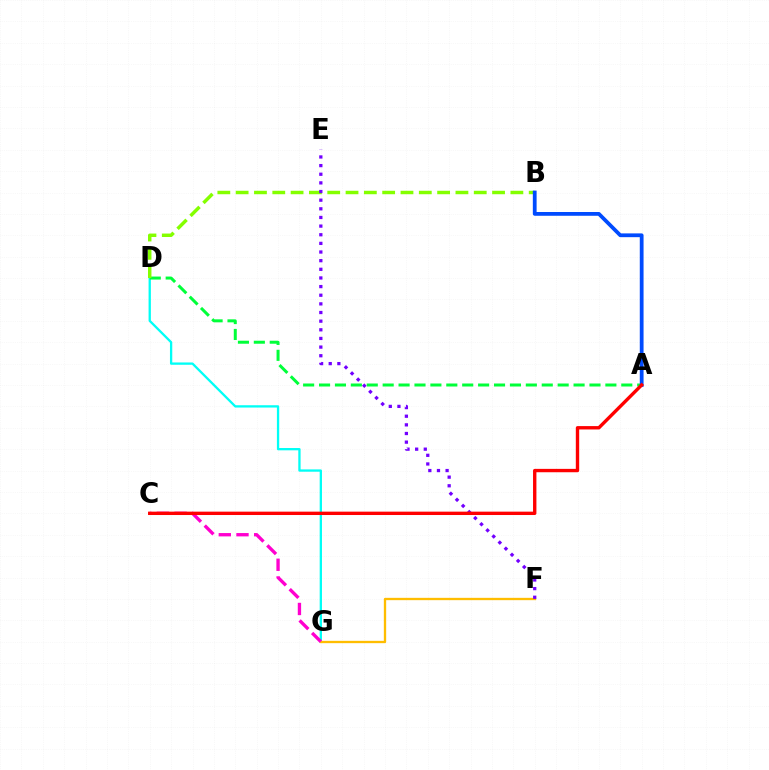{('D', 'G'): [{'color': '#00fff6', 'line_style': 'solid', 'thickness': 1.66}], ('F', 'G'): [{'color': '#ffbd00', 'line_style': 'solid', 'thickness': 1.68}], ('A', 'D'): [{'color': '#00ff39', 'line_style': 'dashed', 'thickness': 2.16}], ('B', 'D'): [{'color': '#84ff00', 'line_style': 'dashed', 'thickness': 2.49}], ('E', 'F'): [{'color': '#7200ff', 'line_style': 'dotted', 'thickness': 2.35}], ('A', 'B'): [{'color': '#004bff', 'line_style': 'solid', 'thickness': 2.72}], ('C', 'G'): [{'color': '#ff00cf', 'line_style': 'dashed', 'thickness': 2.4}], ('A', 'C'): [{'color': '#ff0000', 'line_style': 'solid', 'thickness': 2.43}]}